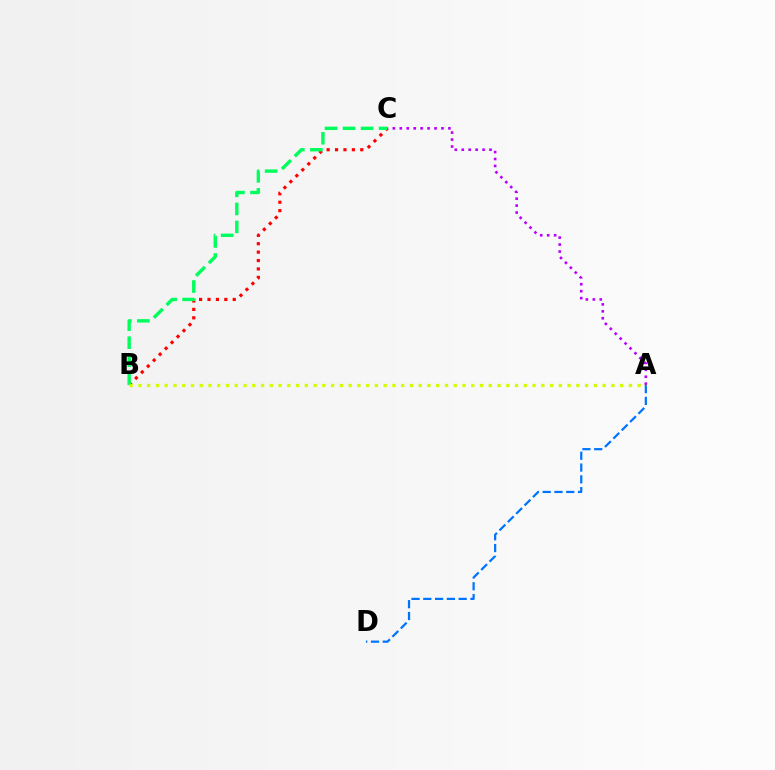{('A', 'D'): [{'color': '#0074ff', 'line_style': 'dashed', 'thickness': 1.6}], ('B', 'C'): [{'color': '#ff0000', 'line_style': 'dotted', 'thickness': 2.28}, {'color': '#00ff5c', 'line_style': 'dashed', 'thickness': 2.45}], ('A', 'C'): [{'color': '#b900ff', 'line_style': 'dotted', 'thickness': 1.89}], ('A', 'B'): [{'color': '#d1ff00', 'line_style': 'dotted', 'thickness': 2.38}]}